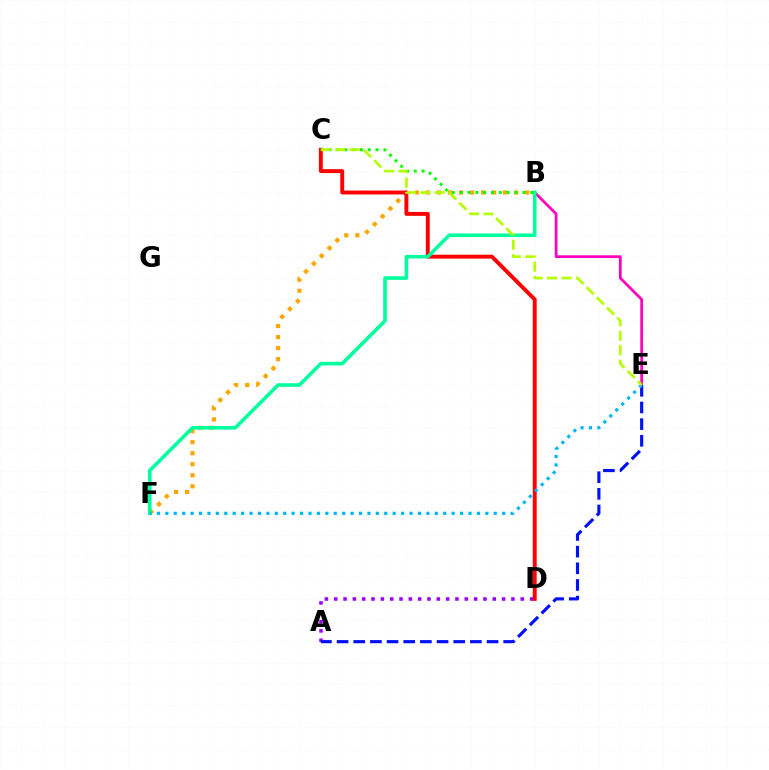{('A', 'D'): [{'color': '#9b00ff', 'line_style': 'dotted', 'thickness': 2.53}], ('B', 'F'): [{'color': '#ffa500', 'line_style': 'dotted', 'thickness': 3.0}, {'color': '#00ff9d', 'line_style': 'solid', 'thickness': 2.59}], ('C', 'D'): [{'color': '#ff0000', 'line_style': 'solid', 'thickness': 2.82}], ('B', 'E'): [{'color': '#ff00bd', 'line_style': 'solid', 'thickness': 1.98}], ('A', 'E'): [{'color': '#0010ff', 'line_style': 'dashed', 'thickness': 2.26}], ('B', 'C'): [{'color': '#08ff00', 'line_style': 'dotted', 'thickness': 2.13}], ('E', 'F'): [{'color': '#00b5ff', 'line_style': 'dotted', 'thickness': 2.29}], ('C', 'E'): [{'color': '#b3ff00', 'line_style': 'dashed', 'thickness': 1.96}]}